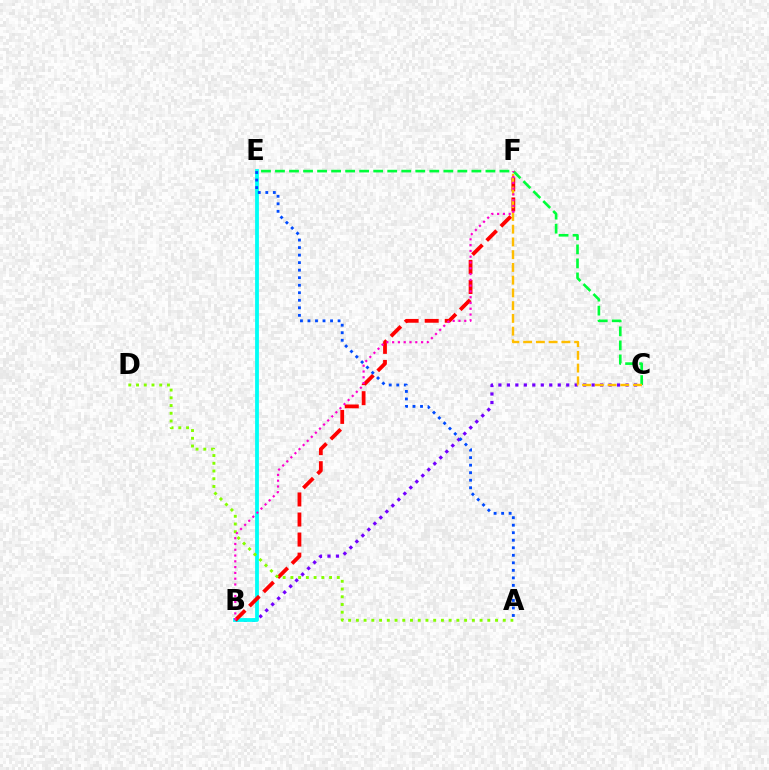{('C', 'E'): [{'color': '#00ff39', 'line_style': 'dashed', 'thickness': 1.91}], ('B', 'C'): [{'color': '#7200ff', 'line_style': 'dotted', 'thickness': 2.3}], ('B', 'E'): [{'color': '#00fff6', 'line_style': 'solid', 'thickness': 2.73}], ('B', 'F'): [{'color': '#ff0000', 'line_style': 'dashed', 'thickness': 2.72}, {'color': '#ff00cf', 'line_style': 'dotted', 'thickness': 1.57}], ('C', 'F'): [{'color': '#ffbd00', 'line_style': 'dashed', 'thickness': 1.73}], ('A', 'D'): [{'color': '#84ff00', 'line_style': 'dotted', 'thickness': 2.1}], ('A', 'E'): [{'color': '#004bff', 'line_style': 'dotted', 'thickness': 2.04}]}